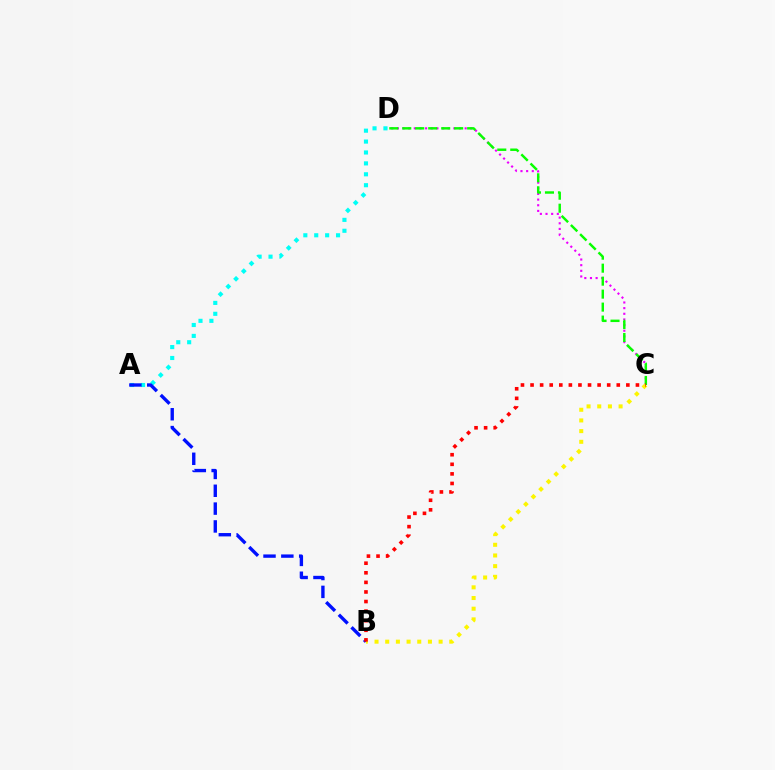{('C', 'D'): [{'color': '#ee00ff', 'line_style': 'dotted', 'thickness': 1.54}, {'color': '#08ff00', 'line_style': 'dashed', 'thickness': 1.76}], ('A', 'D'): [{'color': '#00fff6', 'line_style': 'dotted', 'thickness': 2.96}], ('A', 'B'): [{'color': '#0010ff', 'line_style': 'dashed', 'thickness': 2.42}], ('B', 'C'): [{'color': '#fcf500', 'line_style': 'dotted', 'thickness': 2.9}, {'color': '#ff0000', 'line_style': 'dotted', 'thickness': 2.6}]}